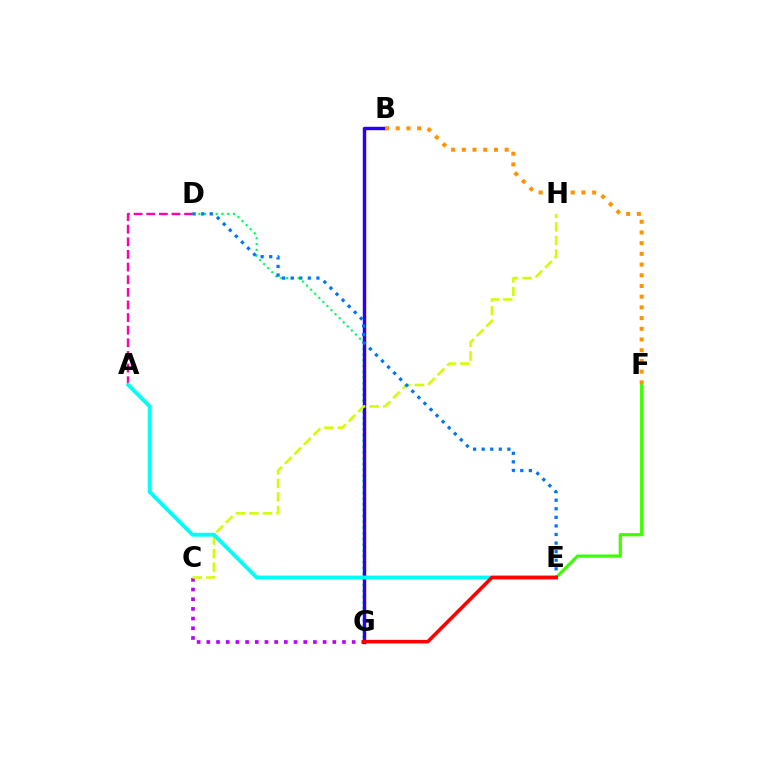{('E', 'F'): [{'color': '#3dff00', 'line_style': 'solid', 'thickness': 2.3}], ('C', 'G'): [{'color': '#b900ff', 'line_style': 'dotted', 'thickness': 2.63}], ('A', 'D'): [{'color': '#ff00ac', 'line_style': 'dashed', 'thickness': 1.72}], ('D', 'G'): [{'color': '#00ff5c', 'line_style': 'dotted', 'thickness': 1.57}], ('B', 'G'): [{'color': '#2500ff', 'line_style': 'solid', 'thickness': 2.47}], ('C', 'H'): [{'color': '#d1ff00', 'line_style': 'dashed', 'thickness': 1.84}], ('A', 'E'): [{'color': '#00fff6', 'line_style': 'solid', 'thickness': 2.8}], ('D', 'E'): [{'color': '#0074ff', 'line_style': 'dotted', 'thickness': 2.33}], ('E', 'G'): [{'color': '#ff0000', 'line_style': 'solid', 'thickness': 2.58}], ('B', 'F'): [{'color': '#ff9400', 'line_style': 'dotted', 'thickness': 2.91}]}